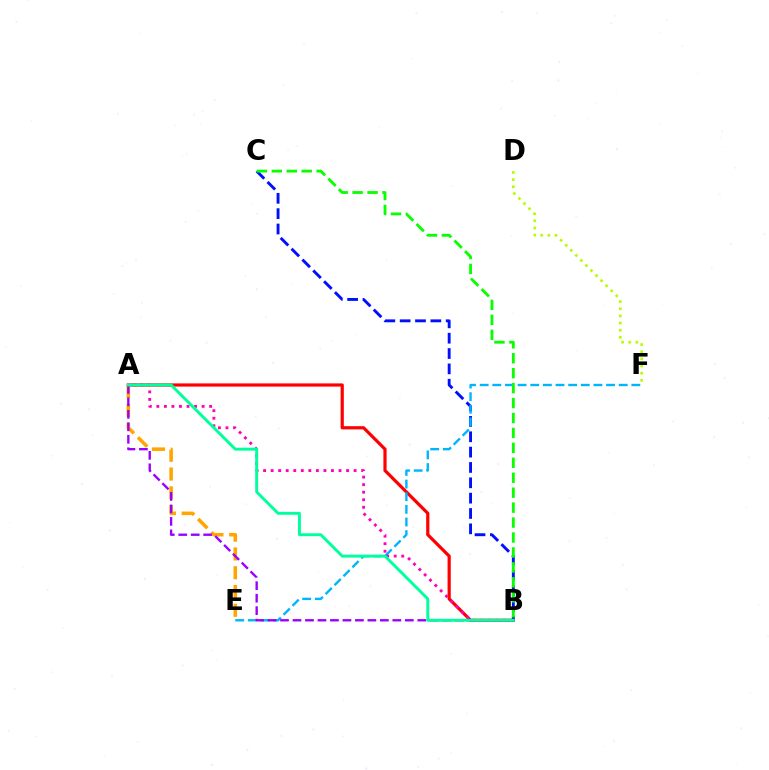{('A', 'B'): [{'color': '#ff0000', 'line_style': 'solid', 'thickness': 2.3}, {'color': '#ff00bd', 'line_style': 'dotted', 'thickness': 2.05}, {'color': '#9b00ff', 'line_style': 'dashed', 'thickness': 1.7}, {'color': '#00ff9d', 'line_style': 'solid', 'thickness': 2.1}], ('B', 'C'): [{'color': '#0010ff', 'line_style': 'dashed', 'thickness': 2.08}, {'color': '#08ff00', 'line_style': 'dashed', 'thickness': 2.03}], ('D', 'F'): [{'color': '#b3ff00', 'line_style': 'dotted', 'thickness': 1.94}], ('E', 'F'): [{'color': '#00b5ff', 'line_style': 'dashed', 'thickness': 1.72}], ('A', 'E'): [{'color': '#ffa500', 'line_style': 'dashed', 'thickness': 2.55}]}